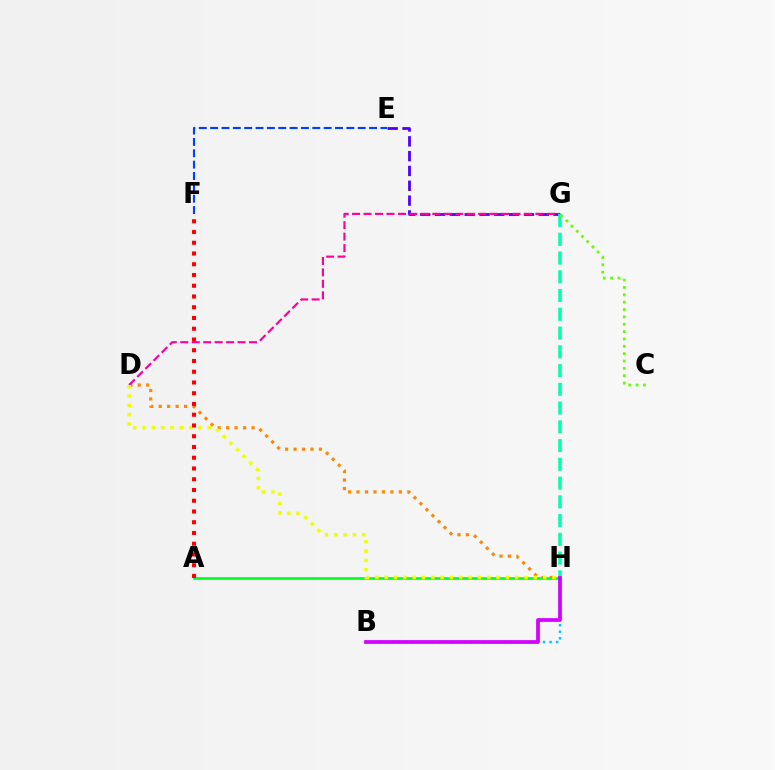{('D', 'H'): [{'color': '#ff8800', 'line_style': 'dotted', 'thickness': 2.3}, {'color': '#eeff00', 'line_style': 'dotted', 'thickness': 2.53}], ('E', 'G'): [{'color': '#4f00ff', 'line_style': 'dashed', 'thickness': 2.01}], ('D', 'G'): [{'color': '#ff00a0', 'line_style': 'dashed', 'thickness': 1.56}], ('E', 'F'): [{'color': '#003fff', 'line_style': 'dashed', 'thickness': 1.54}], ('B', 'H'): [{'color': '#00c7ff', 'line_style': 'dotted', 'thickness': 1.78}, {'color': '#d600ff', 'line_style': 'solid', 'thickness': 2.69}], ('A', 'H'): [{'color': '#00ff27', 'line_style': 'solid', 'thickness': 1.94}], ('G', 'H'): [{'color': '#00ffaf', 'line_style': 'dashed', 'thickness': 2.55}], ('C', 'G'): [{'color': '#66ff00', 'line_style': 'dotted', 'thickness': 2.0}], ('A', 'F'): [{'color': '#ff0000', 'line_style': 'dotted', 'thickness': 2.92}]}